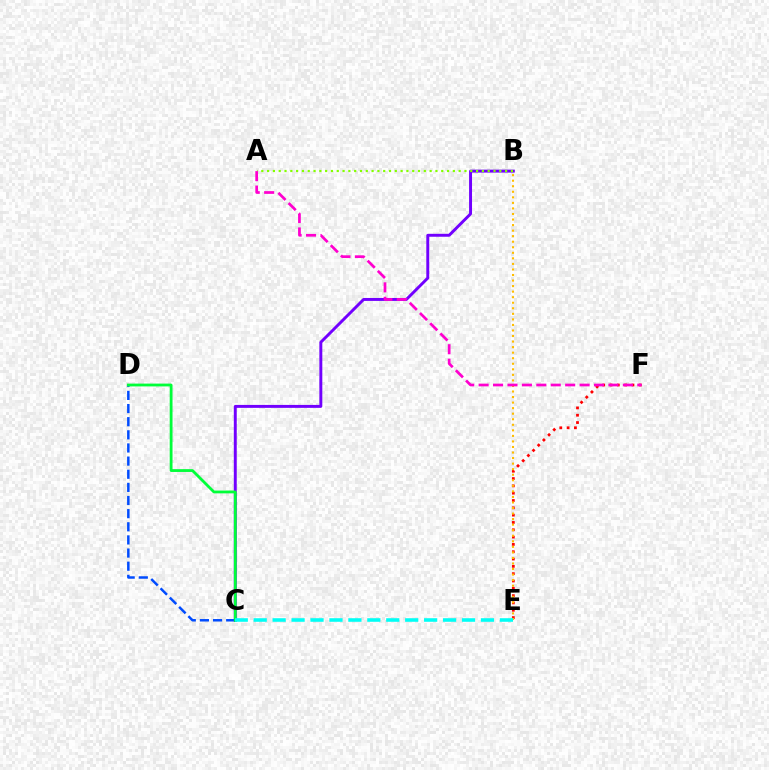{('E', 'F'): [{'color': '#ff0000', 'line_style': 'dotted', 'thickness': 1.99}], ('B', 'C'): [{'color': '#7200ff', 'line_style': 'solid', 'thickness': 2.12}], ('C', 'D'): [{'color': '#004bff', 'line_style': 'dashed', 'thickness': 1.78}, {'color': '#00ff39', 'line_style': 'solid', 'thickness': 2.02}], ('A', 'B'): [{'color': '#84ff00', 'line_style': 'dotted', 'thickness': 1.58}], ('B', 'E'): [{'color': '#ffbd00', 'line_style': 'dotted', 'thickness': 1.51}], ('A', 'F'): [{'color': '#ff00cf', 'line_style': 'dashed', 'thickness': 1.96}], ('C', 'E'): [{'color': '#00fff6', 'line_style': 'dashed', 'thickness': 2.57}]}